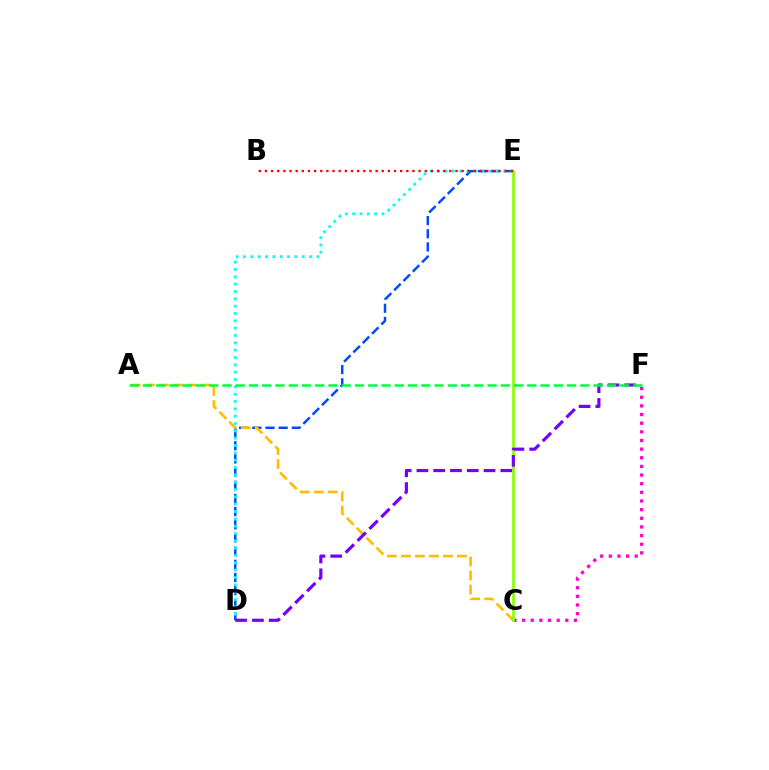{('D', 'E'): [{'color': '#004bff', 'line_style': 'dashed', 'thickness': 1.79}, {'color': '#00fff6', 'line_style': 'dotted', 'thickness': 1.99}], ('A', 'C'): [{'color': '#ffbd00', 'line_style': 'dashed', 'thickness': 1.9}], ('C', 'F'): [{'color': '#ff00cf', 'line_style': 'dotted', 'thickness': 2.35}], ('C', 'E'): [{'color': '#84ff00', 'line_style': 'solid', 'thickness': 1.92}], ('D', 'F'): [{'color': '#7200ff', 'line_style': 'dashed', 'thickness': 2.28}], ('A', 'F'): [{'color': '#00ff39', 'line_style': 'dashed', 'thickness': 1.8}], ('B', 'E'): [{'color': '#ff0000', 'line_style': 'dotted', 'thickness': 1.67}]}